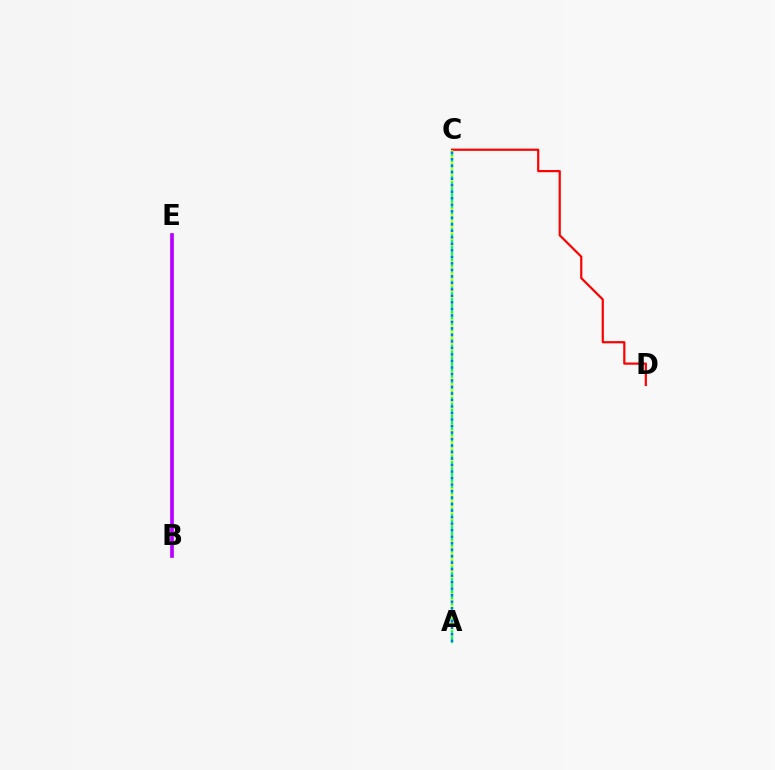{('B', 'E'): [{'color': '#b900ff', 'line_style': 'solid', 'thickness': 2.66}], ('A', 'C'): [{'color': '#00ff5c', 'line_style': 'solid', 'thickness': 1.64}, {'color': '#d1ff00', 'line_style': 'dotted', 'thickness': 1.58}, {'color': '#0074ff', 'line_style': 'dotted', 'thickness': 1.77}], ('C', 'D'): [{'color': '#ff0000', 'line_style': 'solid', 'thickness': 1.58}]}